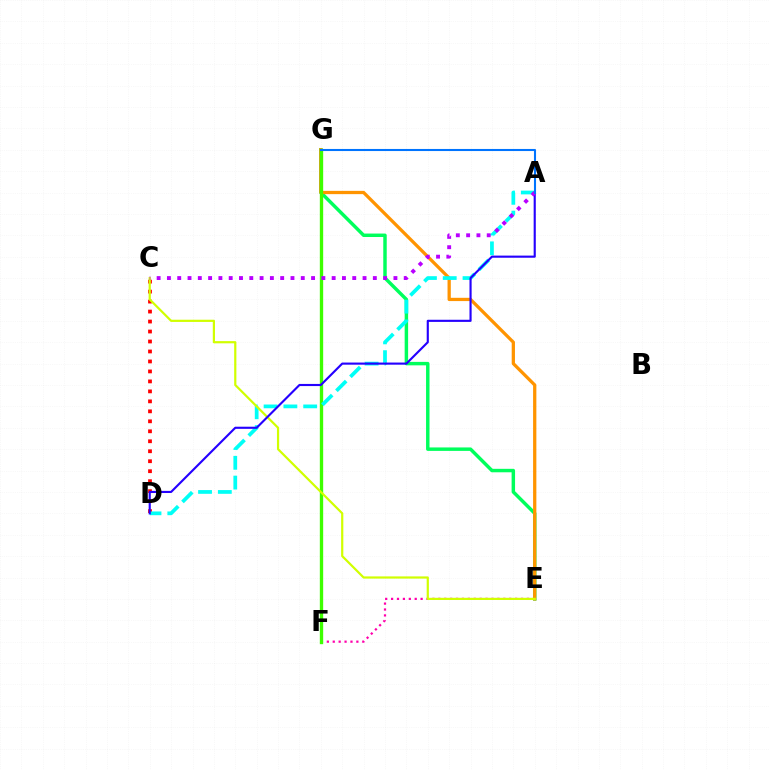{('E', 'G'): [{'color': '#00ff5c', 'line_style': 'solid', 'thickness': 2.49}, {'color': '#ff9400', 'line_style': 'solid', 'thickness': 2.36}], ('E', 'F'): [{'color': '#ff00ac', 'line_style': 'dotted', 'thickness': 1.6}], ('F', 'G'): [{'color': '#3dff00', 'line_style': 'solid', 'thickness': 2.41}], ('C', 'D'): [{'color': '#ff0000', 'line_style': 'dotted', 'thickness': 2.71}], ('A', 'D'): [{'color': '#00fff6', 'line_style': 'dashed', 'thickness': 2.69}, {'color': '#2500ff', 'line_style': 'solid', 'thickness': 1.53}], ('C', 'E'): [{'color': '#d1ff00', 'line_style': 'solid', 'thickness': 1.59}], ('A', 'C'): [{'color': '#b900ff', 'line_style': 'dotted', 'thickness': 2.8}], ('A', 'G'): [{'color': '#0074ff', 'line_style': 'solid', 'thickness': 1.5}]}